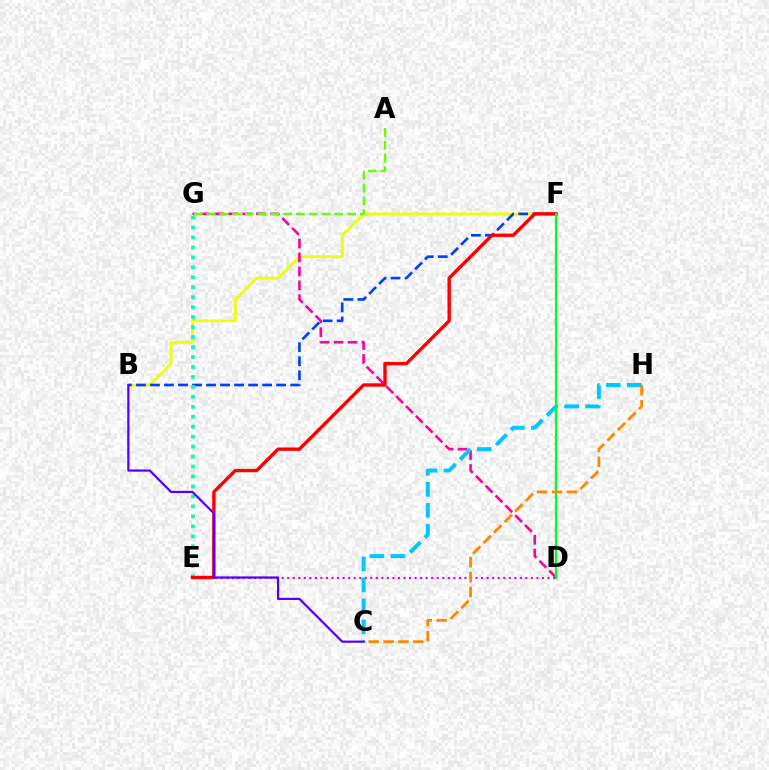{('B', 'F'): [{'color': '#eeff00', 'line_style': 'solid', 'thickness': 1.93}, {'color': '#003fff', 'line_style': 'dashed', 'thickness': 1.9}], ('D', 'G'): [{'color': '#ff00a0', 'line_style': 'dashed', 'thickness': 1.89}], ('E', 'G'): [{'color': '#00ffaf', 'line_style': 'dotted', 'thickness': 2.71}], ('D', 'E'): [{'color': '#d600ff', 'line_style': 'dotted', 'thickness': 1.5}], ('E', 'F'): [{'color': '#ff0000', 'line_style': 'solid', 'thickness': 2.43}], ('C', 'H'): [{'color': '#00c7ff', 'line_style': 'dashed', 'thickness': 2.86}, {'color': '#ff8800', 'line_style': 'dashed', 'thickness': 2.02}], ('D', 'F'): [{'color': '#00ff27', 'line_style': 'solid', 'thickness': 1.6}], ('B', 'C'): [{'color': '#4f00ff', 'line_style': 'solid', 'thickness': 1.58}], ('A', 'G'): [{'color': '#66ff00', 'line_style': 'dashed', 'thickness': 1.74}]}